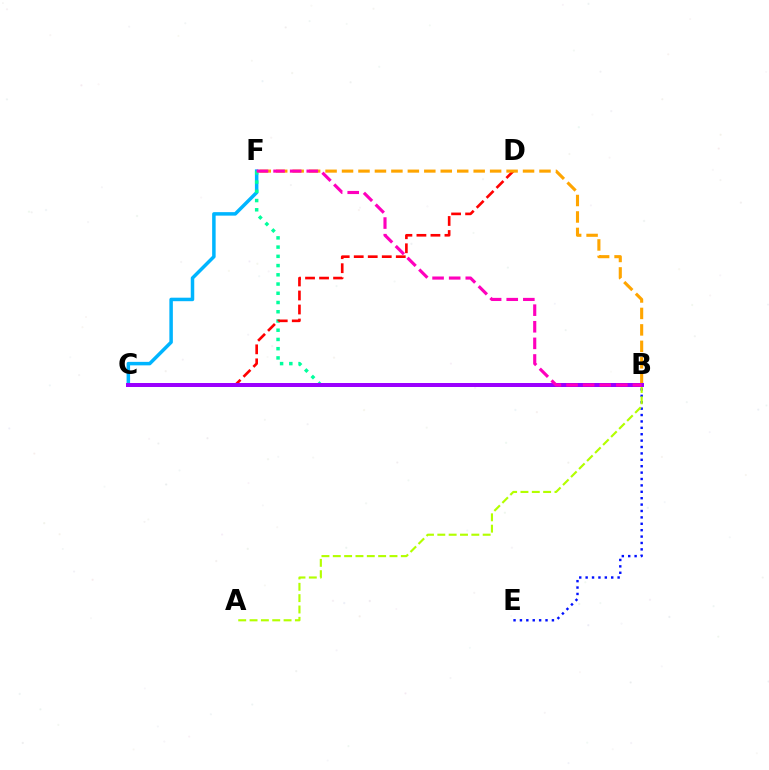{('B', 'E'): [{'color': '#0010ff', 'line_style': 'dotted', 'thickness': 1.74}], ('C', 'F'): [{'color': '#00b5ff', 'line_style': 'solid', 'thickness': 2.52}], ('A', 'B'): [{'color': '#b3ff00', 'line_style': 'dashed', 'thickness': 1.54}], ('B', 'C'): [{'color': '#08ff00', 'line_style': 'dashed', 'thickness': 2.56}, {'color': '#9b00ff', 'line_style': 'solid', 'thickness': 2.87}], ('B', 'F'): [{'color': '#00ff9d', 'line_style': 'dotted', 'thickness': 2.51}, {'color': '#ffa500', 'line_style': 'dashed', 'thickness': 2.24}, {'color': '#ff00bd', 'line_style': 'dashed', 'thickness': 2.26}], ('C', 'D'): [{'color': '#ff0000', 'line_style': 'dashed', 'thickness': 1.9}]}